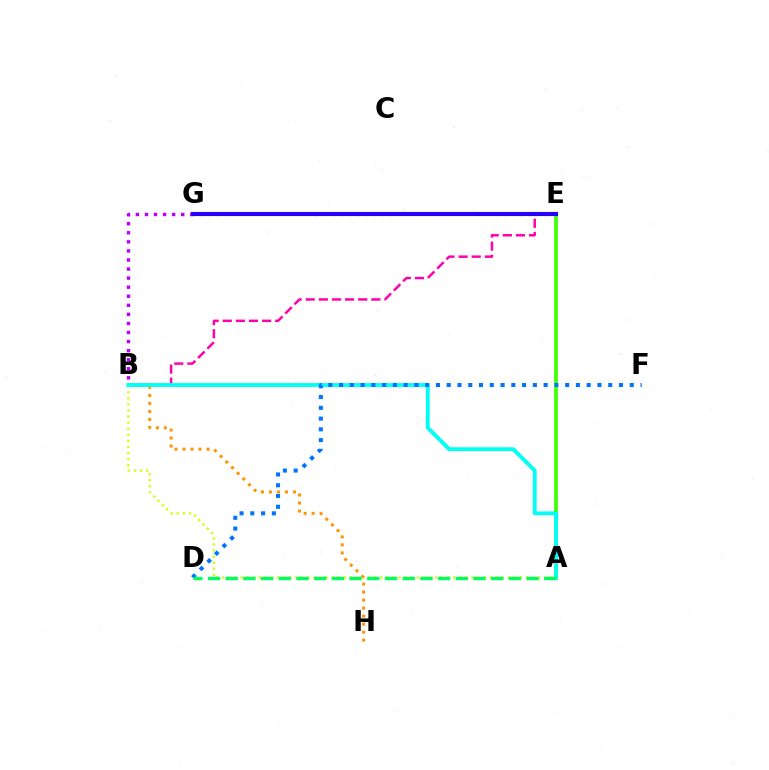{('B', 'E'): [{'color': '#ff00ac', 'line_style': 'dashed', 'thickness': 1.78}], ('E', 'G'): [{'color': '#ff0000', 'line_style': 'dotted', 'thickness': 2.23}, {'color': '#2500ff', 'line_style': 'solid', 'thickness': 2.96}], ('A', 'B'): [{'color': '#d1ff00', 'line_style': 'dotted', 'thickness': 1.65}, {'color': '#00fff6', 'line_style': 'solid', 'thickness': 2.76}], ('B', 'H'): [{'color': '#ff9400', 'line_style': 'dotted', 'thickness': 2.18}], ('B', 'G'): [{'color': '#b900ff', 'line_style': 'dotted', 'thickness': 2.46}], ('A', 'E'): [{'color': '#3dff00', 'line_style': 'solid', 'thickness': 2.64}], ('D', 'F'): [{'color': '#0074ff', 'line_style': 'dotted', 'thickness': 2.93}], ('A', 'D'): [{'color': '#00ff5c', 'line_style': 'dashed', 'thickness': 2.4}]}